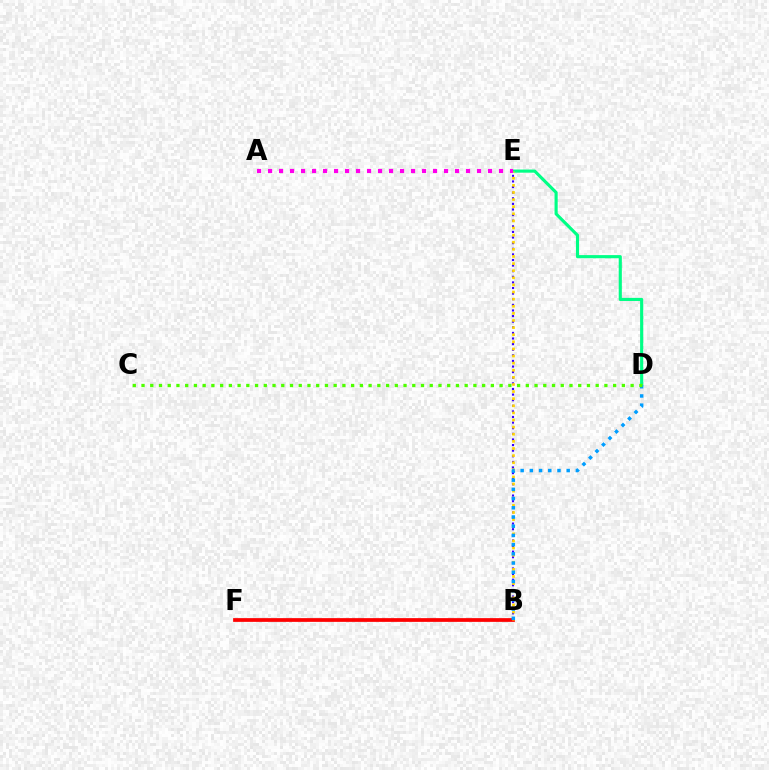{('B', 'F'): [{'color': '#ff0000', 'line_style': 'solid', 'thickness': 2.69}], ('B', 'E'): [{'color': '#3700ff', 'line_style': 'dotted', 'thickness': 1.52}, {'color': '#ffd500', 'line_style': 'dotted', 'thickness': 1.93}], ('D', 'E'): [{'color': '#00ff86', 'line_style': 'solid', 'thickness': 2.25}], ('B', 'D'): [{'color': '#009eff', 'line_style': 'dotted', 'thickness': 2.5}], ('C', 'D'): [{'color': '#4fff00', 'line_style': 'dotted', 'thickness': 2.37}], ('A', 'E'): [{'color': '#ff00ed', 'line_style': 'dotted', 'thickness': 2.99}]}